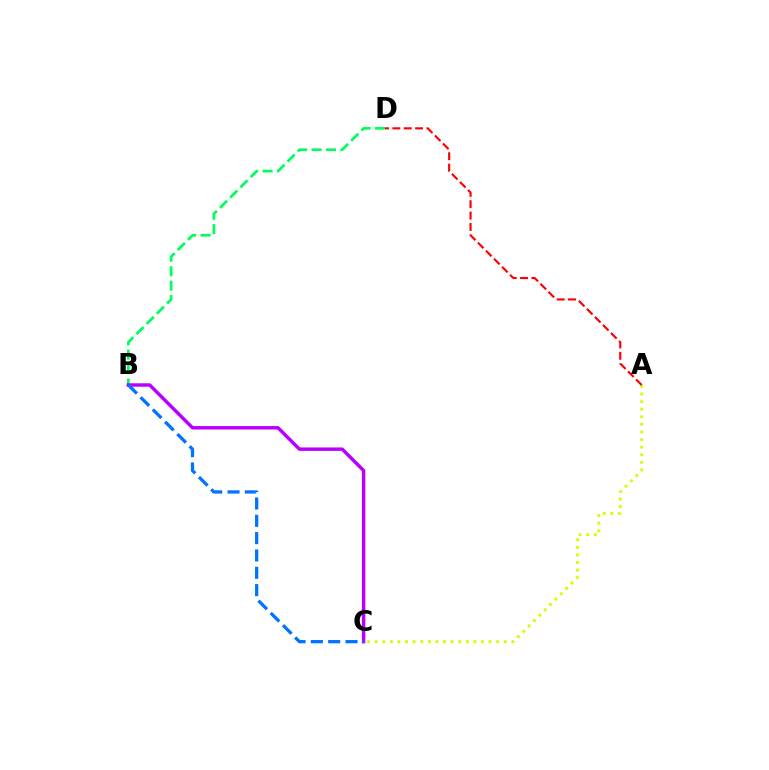{('A', 'C'): [{'color': '#d1ff00', 'line_style': 'dotted', 'thickness': 2.06}], ('A', 'D'): [{'color': '#ff0000', 'line_style': 'dashed', 'thickness': 1.54}], ('B', 'D'): [{'color': '#00ff5c', 'line_style': 'dashed', 'thickness': 1.96}], ('B', 'C'): [{'color': '#b900ff', 'line_style': 'solid', 'thickness': 2.48}, {'color': '#0074ff', 'line_style': 'dashed', 'thickness': 2.35}]}